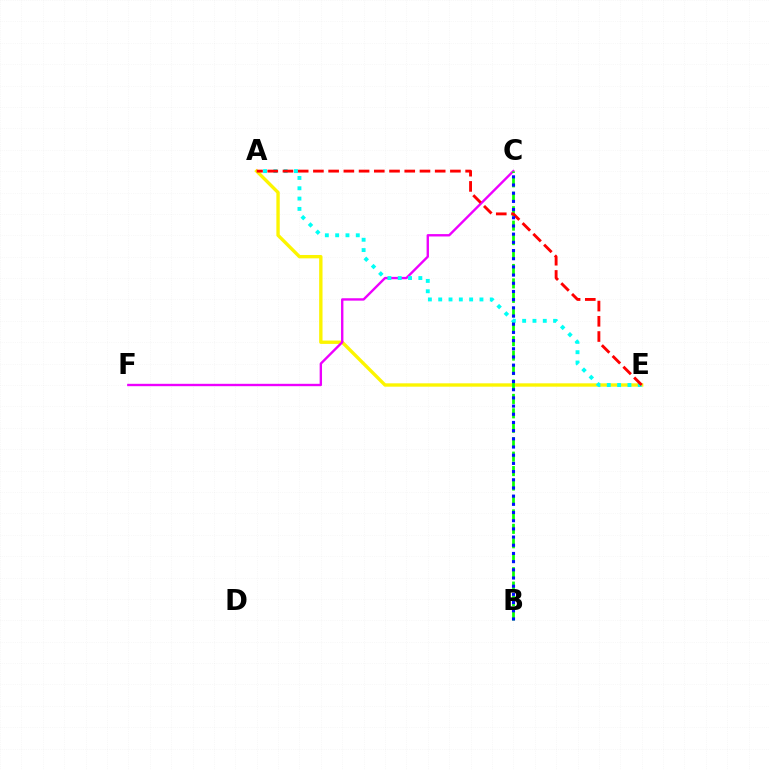{('A', 'E'): [{'color': '#fcf500', 'line_style': 'solid', 'thickness': 2.42}, {'color': '#00fff6', 'line_style': 'dotted', 'thickness': 2.8}, {'color': '#ff0000', 'line_style': 'dashed', 'thickness': 2.07}], ('C', 'F'): [{'color': '#ee00ff', 'line_style': 'solid', 'thickness': 1.71}], ('B', 'C'): [{'color': '#08ff00', 'line_style': 'dashed', 'thickness': 1.96}, {'color': '#0010ff', 'line_style': 'dotted', 'thickness': 2.22}]}